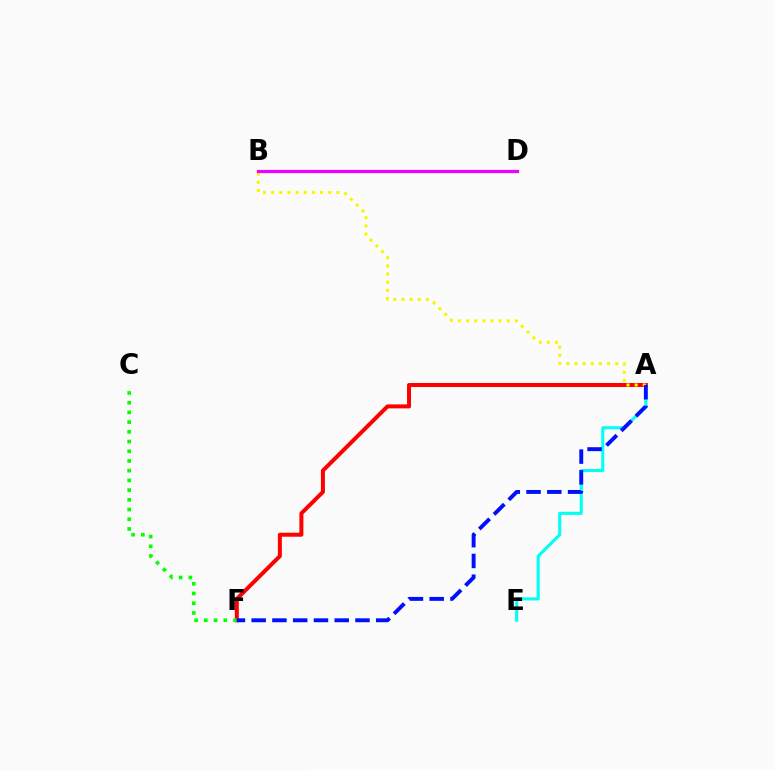{('A', 'E'): [{'color': '#00fff6', 'line_style': 'solid', 'thickness': 2.23}], ('A', 'F'): [{'color': '#ff0000', 'line_style': 'solid', 'thickness': 2.87}, {'color': '#0010ff', 'line_style': 'dashed', 'thickness': 2.82}], ('A', 'B'): [{'color': '#fcf500', 'line_style': 'dotted', 'thickness': 2.22}], ('B', 'D'): [{'color': '#ee00ff', 'line_style': 'solid', 'thickness': 2.31}], ('C', 'F'): [{'color': '#08ff00', 'line_style': 'dotted', 'thickness': 2.64}]}